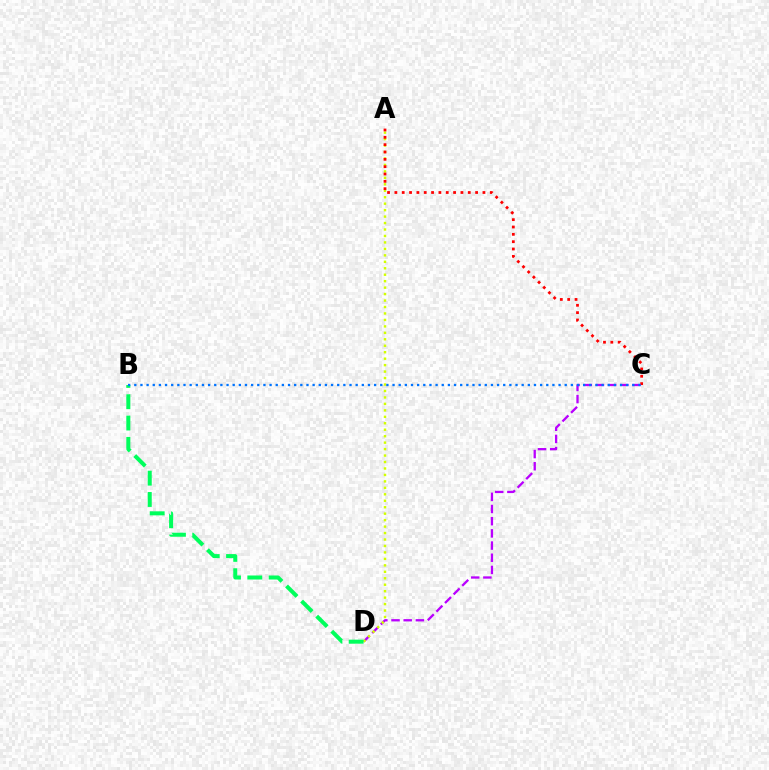{('C', 'D'): [{'color': '#b900ff', 'line_style': 'dashed', 'thickness': 1.65}], ('A', 'D'): [{'color': '#d1ff00', 'line_style': 'dotted', 'thickness': 1.75}], ('B', 'D'): [{'color': '#00ff5c', 'line_style': 'dashed', 'thickness': 2.9}], ('A', 'C'): [{'color': '#ff0000', 'line_style': 'dotted', 'thickness': 1.99}], ('B', 'C'): [{'color': '#0074ff', 'line_style': 'dotted', 'thickness': 1.67}]}